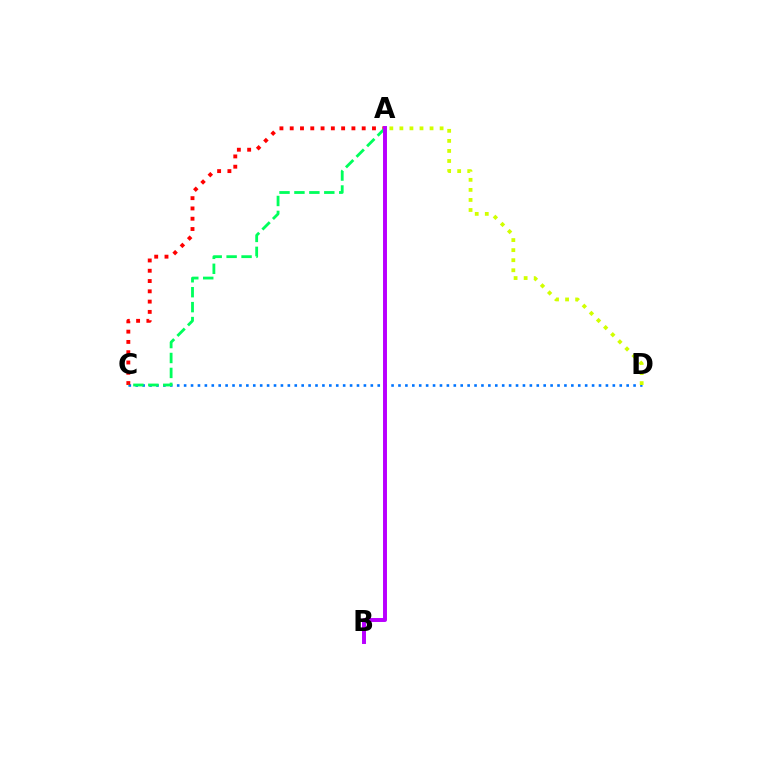{('C', 'D'): [{'color': '#0074ff', 'line_style': 'dotted', 'thickness': 1.88}], ('A', 'C'): [{'color': '#ff0000', 'line_style': 'dotted', 'thickness': 2.79}, {'color': '#00ff5c', 'line_style': 'dashed', 'thickness': 2.03}], ('A', 'D'): [{'color': '#d1ff00', 'line_style': 'dotted', 'thickness': 2.73}], ('A', 'B'): [{'color': '#b900ff', 'line_style': 'solid', 'thickness': 2.85}]}